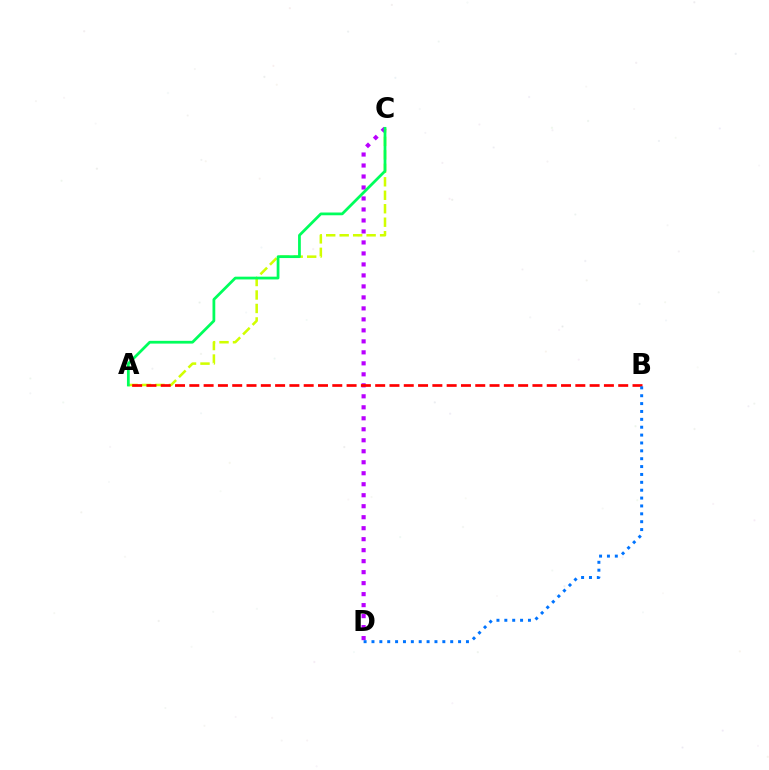{('A', 'C'): [{'color': '#d1ff00', 'line_style': 'dashed', 'thickness': 1.83}, {'color': '#00ff5c', 'line_style': 'solid', 'thickness': 1.99}], ('C', 'D'): [{'color': '#b900ff', 'line_style': 'dotted', 'thickness': 2.99}], ('A', 'B'): [{'color': '#ff0000', 'line_style': 'dashed', 'thickness': 1.94}], ('B', 'D'): [{'color': '#0074ff', 'line_style': 'dotted', 'thickness': 2.14}]}